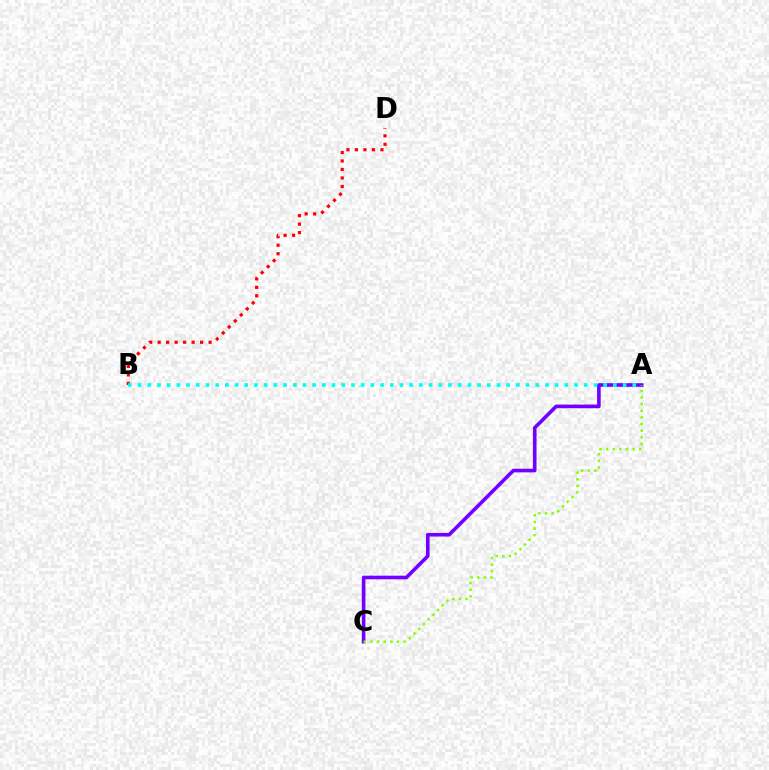{('A', 'C'): [{'color': '#7200ff', 'line_style': 'solid', 'thickness': 2.61}, {'color': '#84ff00', 'line_style': 'dotted', 'thickness': 1.8}], ('B', 'D'): [{'color': '#ff0000', 'line_style': 'dotted', 'thickness': 2.31}], ('A', 'B'): [{'color': '#00fff6', 'line_style': 'dotted', 'thickness': 2.64}]}